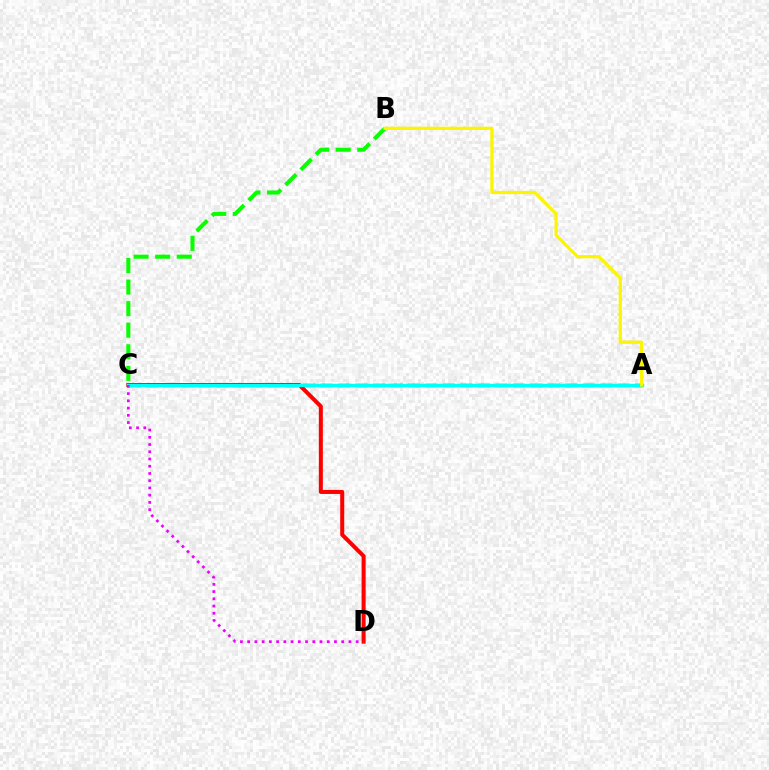{('A', 'C'): [{'color': '#0010ff', 'line_style': 'dashed', 'thickness': 2.37}, {'color': '#00fff6', 'line_style': 'solid', 'thickness': 2.44}], ('C', 'D'): [{'color': '#ff0000', 'line_style': 'solid', 'thickness': 2.9}, {'color': '#ee00ff', 'line_style': 'dotted', 'thickness': 1.97}], ('B', 'C'): [{'color': '#08ff00', 'line_style': 'dashed', 'thickness': 2.93}], ('A', 'B'): [{'color': '#fcf500', 'line_style': 'solid', 'thickness': 2.35}]}